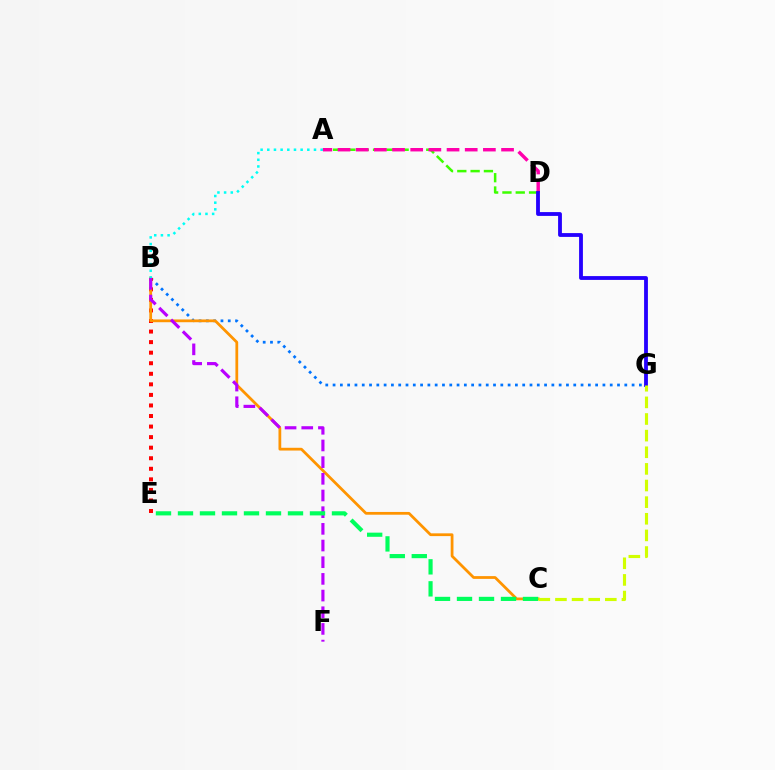{('B', 'G'): [{'color': '#0074ff', 'line_style': 'dotted', 'thickness': 1.98}], ('B', 'E'): [{'color': '#ff0000', 'line_style': 'dotted', 'thickness': 2.87}], ('B', 'C'): [{'color': '#ff9400', 'line_style': 'solid', 'thickness': 1.99}], ('A', 'D'): [{'color': '#3dff00', 'line_style': 'dashed', 'thickness': 1.81}, {'color': '#ff00ac', 'line_style': 'dashed', 'thickness': 2.47}], ('B', 'F'): [{'color': '#b900ff', 'line_style': 'dashed', 'thickness': 2.27}], ('A', 'B'): [{'color': '#00fff6', 'line_style': 'dotted', 'thickness': 1.81}], ('C', 'E'): [{'color': '#00ff5c', 'line_style': 'dashed', 'thickness': 2.99}], ('D', 'G'): [{'color': '#2500ff', 'line_style': 'solid', 'thickness': 2.75}], ('C', 'G'): [{'color': '#d1ff00', 'line_style': 'dashed', 'thickness': 2.26}]}